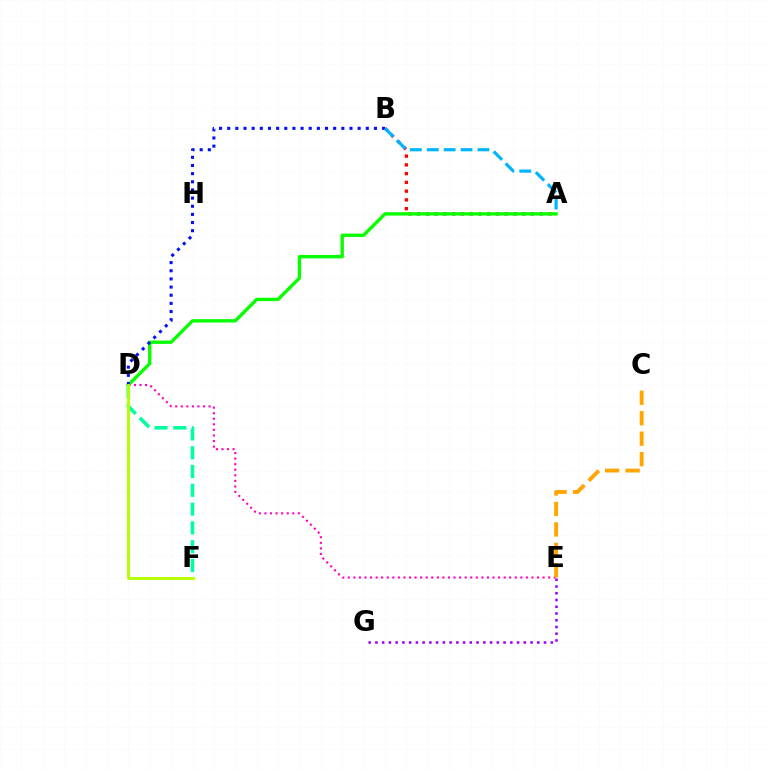{('D', 'F'): [{'color': '#00ff9d', 'line_style': 'dashed', 'thickness': 2.55}, {'color': '#b3ff00', 'line_style': 'solid', 'thickness': 2.08}], ('A', 'B'): [{'color': '#ff0000', 'line_style': 'dotted', 'thickness': 2.38}, {'color': '#00b5ff', 'line_style': 'dashed', 'thickness': 2.3}], ('A', 'D'): [{'color': '#08ff00', 'line_style': 'solid', 'thickness': 2.42}], ('B', 'D'): [{'color': '#0010ff', 'line_style': 'dotted', 'thickness': 2.21}], ('D', 'E'): [{'color': '#ff00bd', 'line_style': 'dotted', 'thickness': 1.51}], ('C', 'E'): [{'color': '#ffa500', 'line_style': 'dashed', 'thickness': 2.78}], ('E', 'G'): [{'color': '#9b00ff', 'line_style': 'dotted', 'thickness': 1.83}]}